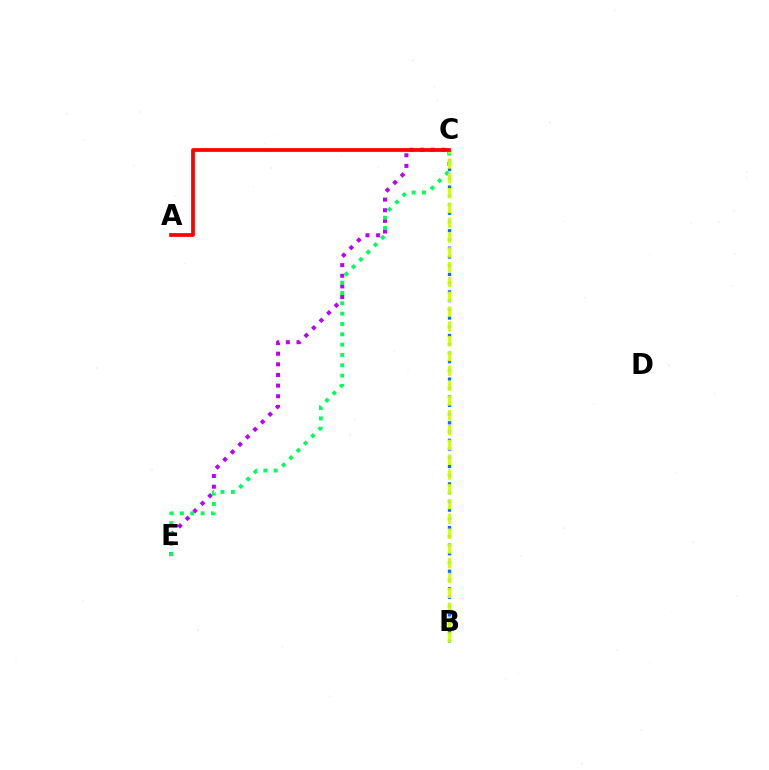{('C', 'E'): [{'color': '#b900ff', 'line_style': 'dotted', 'thickness': 2.89}, {'color': '#00ff5c', 'line_style': 'dotted', 'thickness': 2.81}], ('B', 'C'): [{'color': '#0074ff', 'line_style': 'dotted', 'thickness': 2.37}, {'color': '#d1ff00', 'line_style': 'dashed', 'thickness': 2.01}], ('A', 'C'): [{'color': '#ff0000', 'line_style': 'solid', 'thickness': 2.7}]}